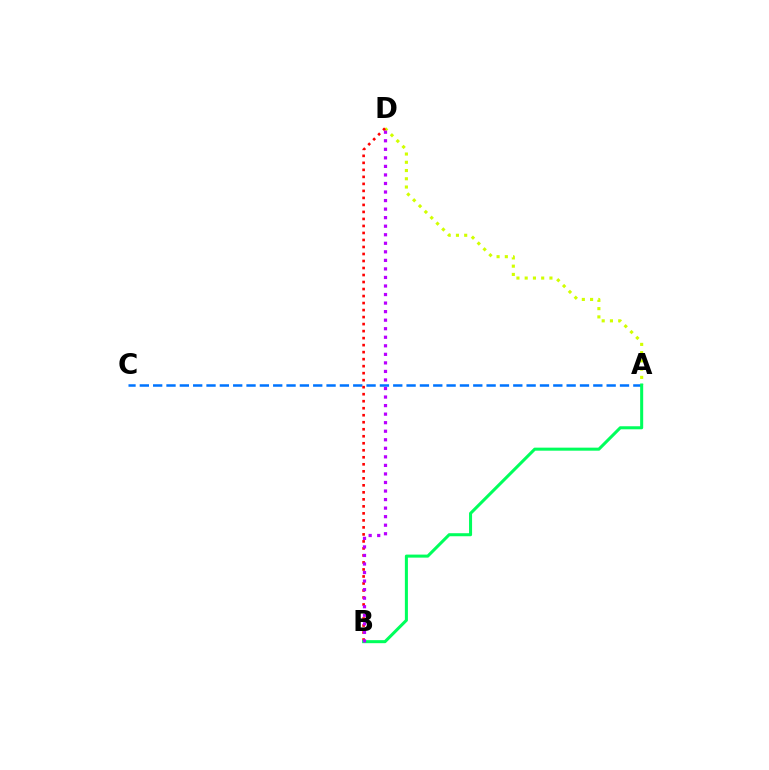{('A', 'C'): [{'color': '#0074ff', 'line_style': 'dashed', 'thickness': 1.81}], ('A', 'D'): [{'color': '#d1ff00', 'line_style': 'dotted', 'thickness': 2.24}], ('B', 'D'): [{'color': '#ff0000', 'line_style': 'dotted', 'thickness': 1.9}, {'color': '#b900ff', 'line_style': 'dotted', 'thickness': 2.32}], ('A', 'B'): [{'color': '#00ff5c', 'line_style': 'solid', 'thickness': 2.19}]}